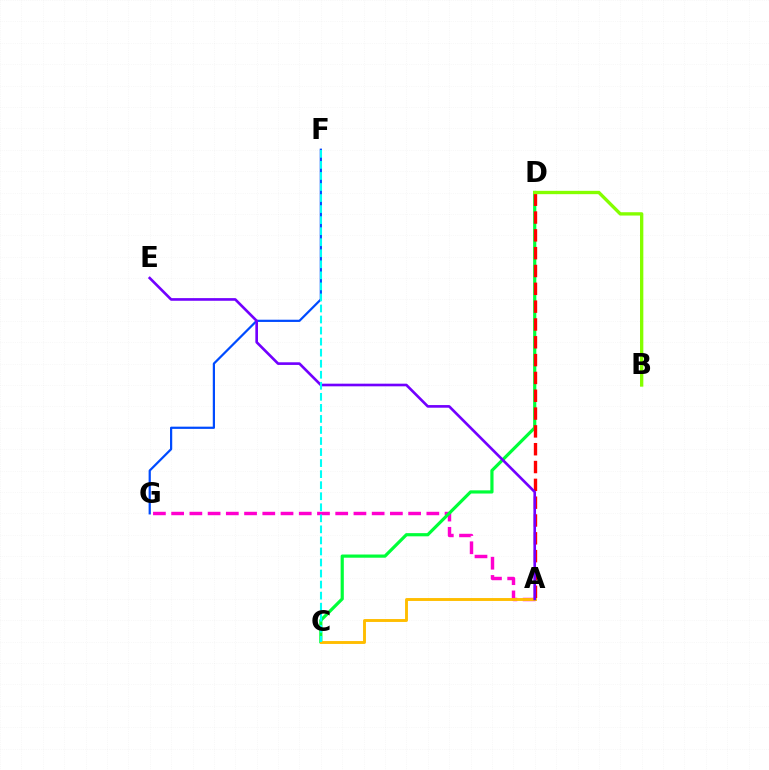{('A', 'G'): [{'color': '#ff00cf', 'line_style': 'dashed', 'thickness': 2.48}], ('C', 'D'): [{'color': '#00ff39', 'line_style': 'solid', 'thickness': 2.3}], ('A', 'D'): [{'color': '#ff0000', 'line_style': 'dashed', 'thickness': 2.42}], ('B', 'D'): [{'color': '#84ff00', 'line_style': 'solid', 'thickness': 2.4}], ('F', 'G'): [{'color': '#004bff', 'line_style': 'solid', 'thickness': 1.6}], ('A', 'C'): [{'color': '#ffbd00', 'line_style': 'solid', 'thickness': 2.09}], ('A', 'E'): [{'color': '#7200ff', 'line_style': 'solid', 'thickness': 1.9}], ('C', 'F'): [{'color': '#00fff6', 'line_style': 'dashed', 'thickness': 1.5}]}